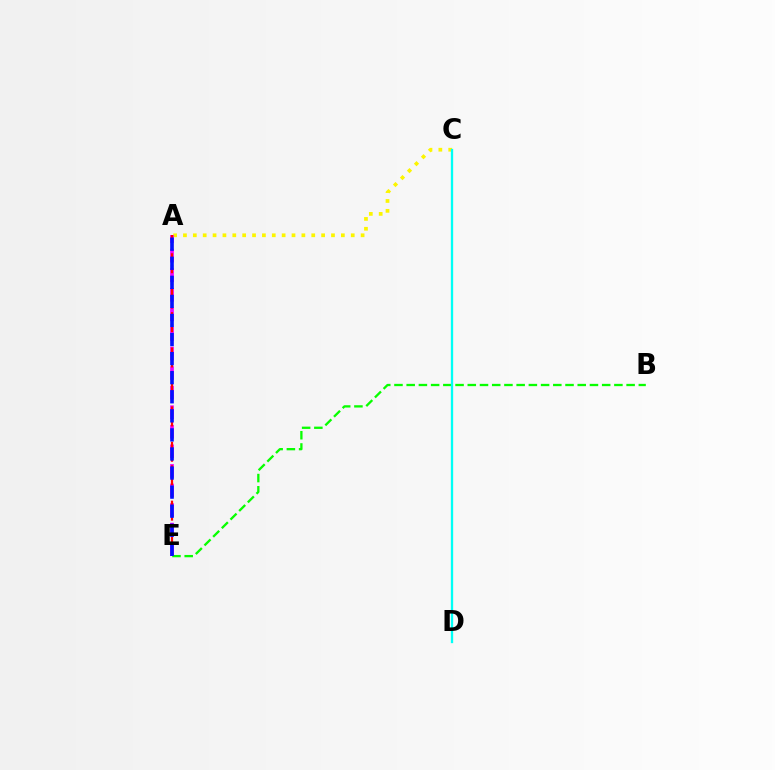{('B', 'E'): [{'color': '#08ff00', 'line_style': 'dashed', 'thickness': 1.66}], ('A', 'C'): [{'color': '#fcf500', 'line_style': 'dotted', 'thickness': 2.68}], ('A', 'E'): [{'color': '#ee00ff', 'line_style': 'dashed', 'thickness': 2.66}, {'color': '#ff0000', 'line_style': 'dashed', 'thickness': 1.6}, {'color': '#0010ff', 'line_style': 'dashed', 'thickness': 2.59}], ('C', 'D'): [{'color': '#00fff6', 'line_style': 'solid', 'thickness': 1.66}]}